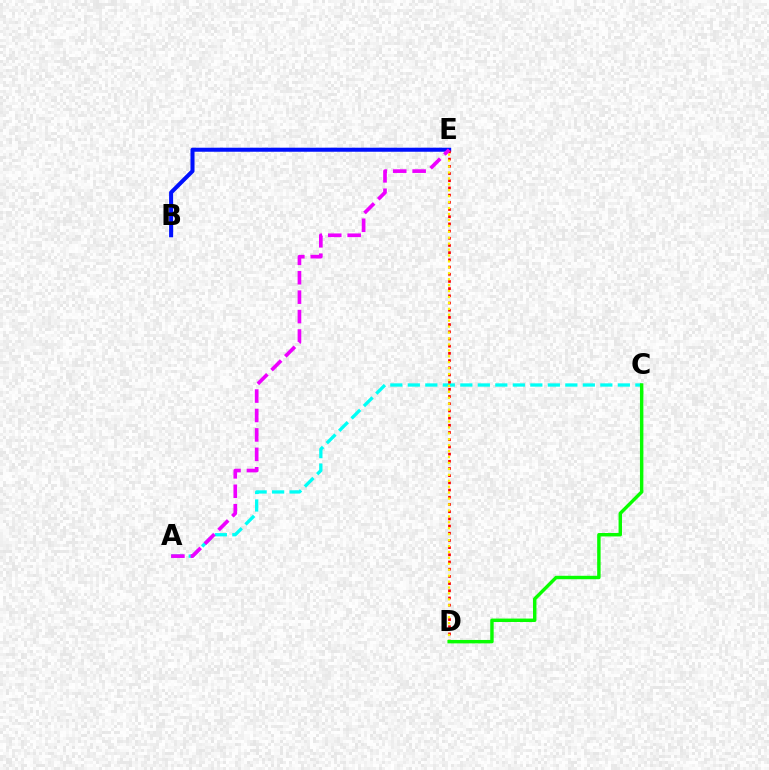{('A', 'C'): [{'color': '#00fff6', 'line_style': 'dashed', 'thickness': 2.38}], ('B', 'E'): [{'color': '#0010ff', 'line_style': 'solid', 'thickness': 2.91}], ('D', 'E'): [{'color': '#ff0000', 'line_style': 'dotted', 'thickness': 1.95}, {'color': '#fcf500', 'line_style': 'dotted', 'thickness': 1.61}], ('C', 'D'): [{'color': '#08ff00', 'line_style': 'solid', 'thickness': 2.47}], ('A', 'E'): [{'color': '#ee00ff', 'line_style': 'dashed', 'thickness': 2.64}]}